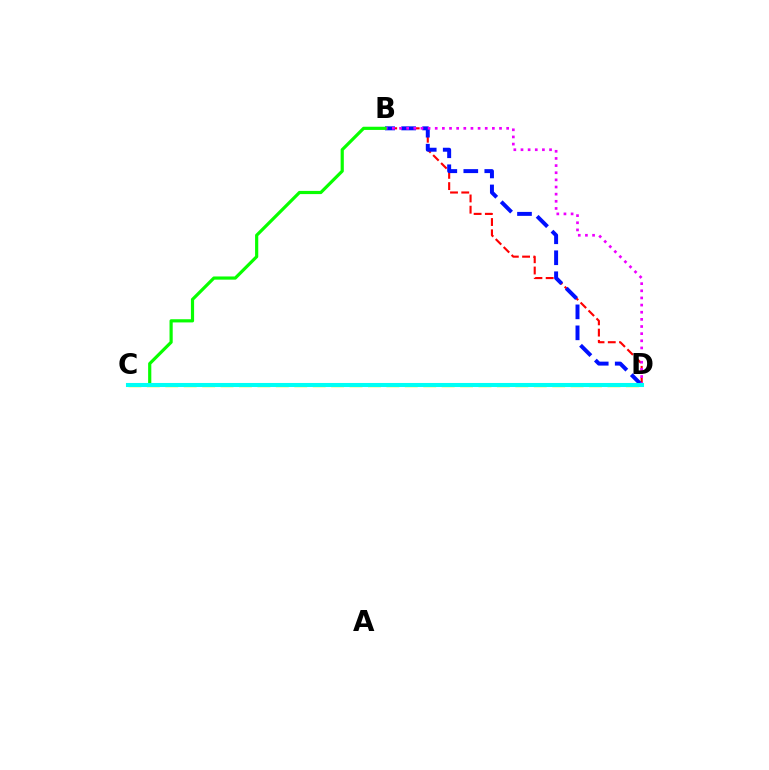{('C', 'D'): [{'color': '#fcf500', 'line_style': 'dashed', 'thickness': 2.5}, {'color': '#00fff6', 'line_style': 'solid', 'thickness': 2.93}], ('B', 'D'): [{'color': '#ff0000', 'line_style': 'dashed', 'thickness': 1.53}, {'color': '#0010ff', 'line_style': 'dashed', 'thickness': 2.85}, {'color': '#ee00ff', 'line_style': 'dotted', 'thickness': 1.94}], ('B', 'C'): [{'color': '#08ff00', 'line_style': 'solid', 'thickness': 2.29}]}